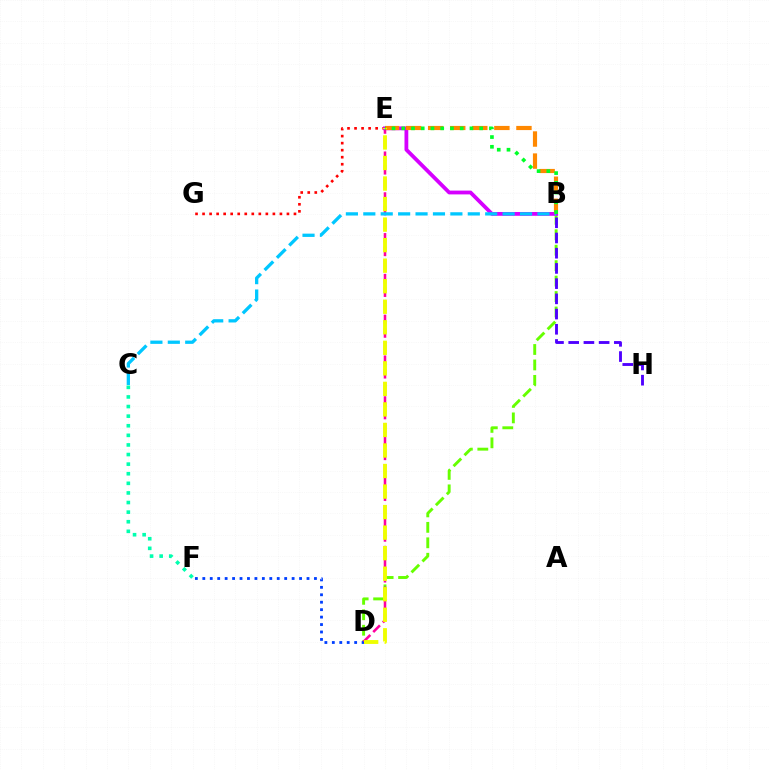{('B', 'D'): [{'color': '#66ff00', 'line_style': 'dashed', 'thickness': 2.1}], ('D', 'F'): [{'color': '#003fff', 'line_style': 'dotted', 'thickness': 2.02}], ('E', 'G'): [{'color': '#ff0000', 'line_style': 'dotted', 'thickness': 1.91}], ('D', 'E'): [{'color': '#ff00a0', 'line_style': 'dashed', 'thickness': 1.85}, {'color': '#eeff00', 'line_style': 'dashed', 'thickness': 2.79}], ('B', 'E'): [{'color': '#d600ff', 'line_style': 'solid', 'thickness': 2.73}, {'color': '#ff8800', 'line_style': 'dashed', 'thickness': 3.0}, {'color': '#00ff27', 'line_style': 'dotted', 'thickness': 2.65}], ('B', 'C'): [{'color': '#00c7ff', 'line_style': 'dashed', 'thickness': 2.37}], ('C', 'F'): [{'color': '#00ffaf', 'line_style': 'dotted', 'thickness': 2.61}], ('B', 'H'): [{'color': '#4f00ff', 'line_style': 'dashed', 'thickness': 2.07}]}